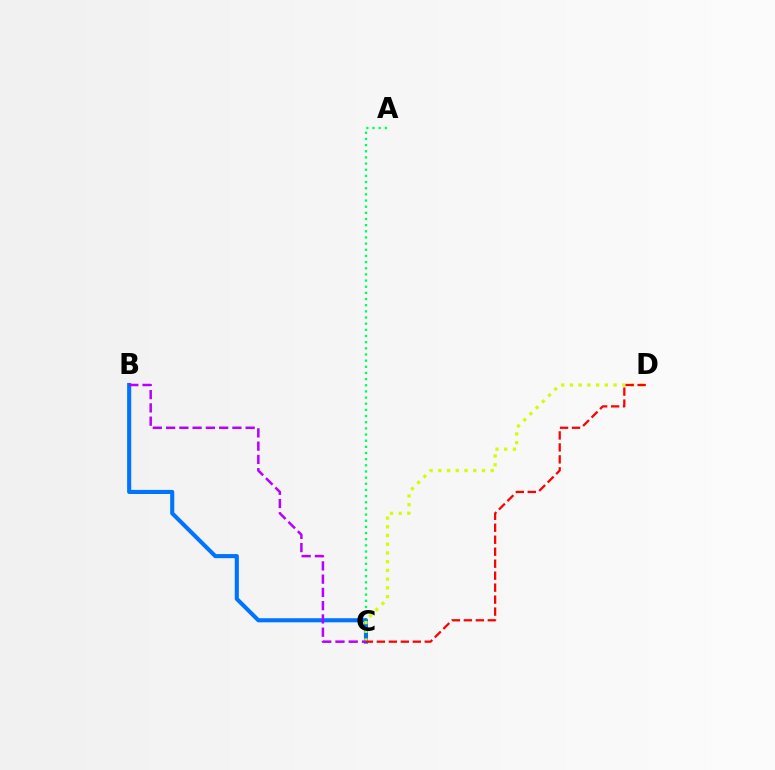{('A', 'C'): [{'color': '#00ff5c', 'line_style': 'dotted', 'thickness': 1.67}], ('B', 'C'): [{'color': '#0074ff', 'line_style': 'solid', 'thickness': 2.95}, {'color': '#b900ff', 'line_style': 'dashed', 'thickness': 1.8}], ('C', 'D'): [{'color': '#d1ff00', 'line_style': 'dotted', 'thickness': 2.37}, {'color': '#ff0000', 'line_style': 'dashed', 'thickness': 1.63}]}